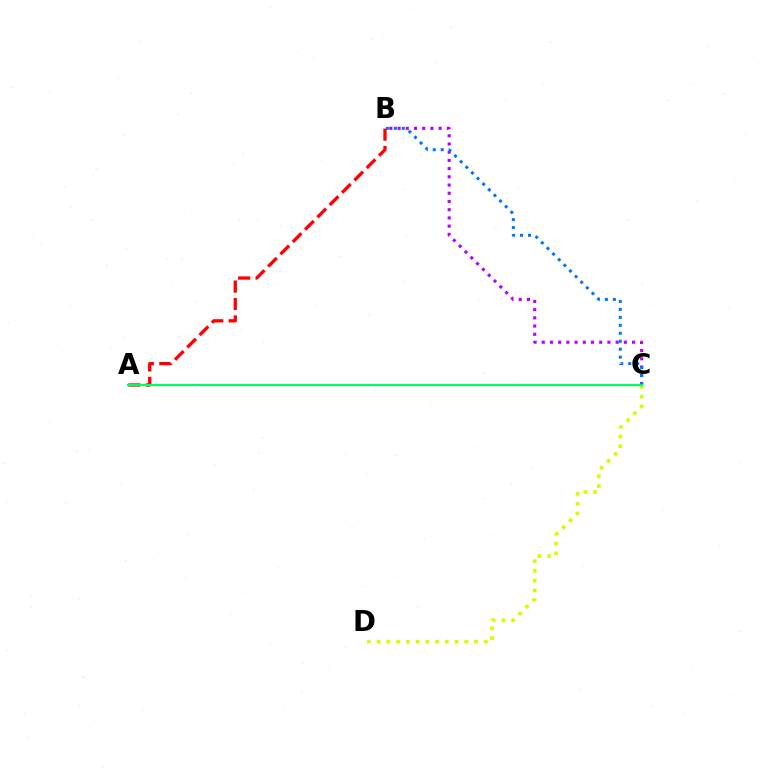{('C', 'D'): [{'color': '#d1ff00', 'line_style': 'dotted', 'thickness': 2.65}], ('A', 'B'): [{'color': '#ff0000', 'line_style': 'dashed', 'thickness': 2.37}], ('B', 'C'): [{'color': '#b900ff', 'line_style': 'dotted', 'thickness': 2.23}, {'color': '#0074ff', 'line_style': 'dotted', 'thickness': 2.16}], ('A', 'C'): [{'color': '#00ff5c', 'line_style': 'solid', 'thickness': 1.56}]}